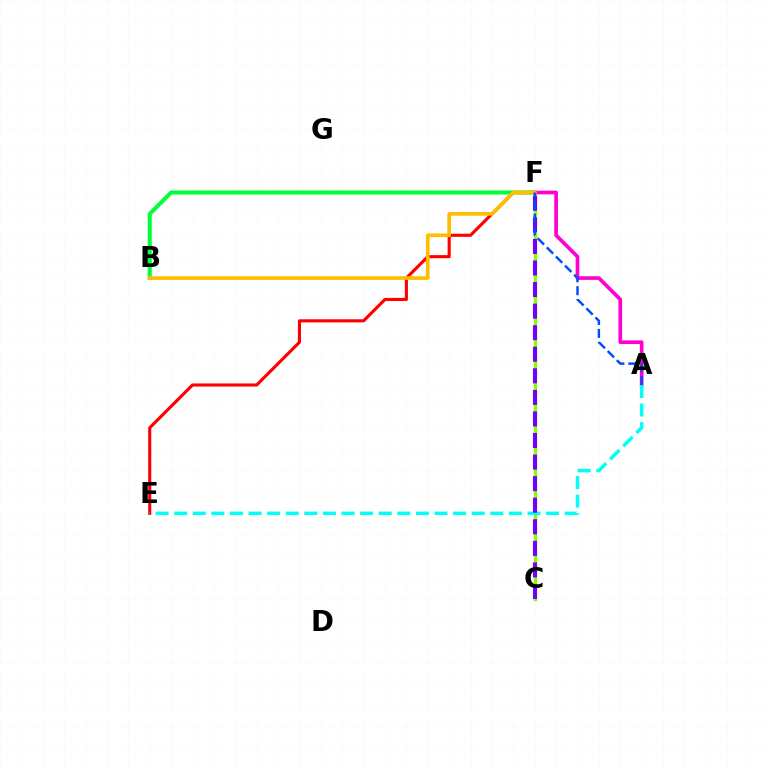{('C', 'F'): [{'color': '#84ff00', 'line_style': 'solid', 'thickness': 2.39}, {'color': '#7200ff', 'line_style': 'dashed', 'thickness': 2.93}], ('E', 'F'): [{'color': '#ff0000', 'line_style': 'solid', 'thickness': 2.24}], ('B', 'F'): [{'color': '#00ff39', 'line_style': 'solid', 'thickness': 2.93}, {'color': '#ffbd00', 'line_style': 'solid', 'thickness': 2.62}], ('A', 'F'): [{'color': '#ff00cf', 'line_style': 'solid', 'thickness': 2.64}, {'color': '#004bff', 'line_style': 'dashed', 'thickness': 1.75}], ('A', 'E'): [{'color': '#00fff6', 'line_style': 'dashed', 'thickness': 2.53}]}